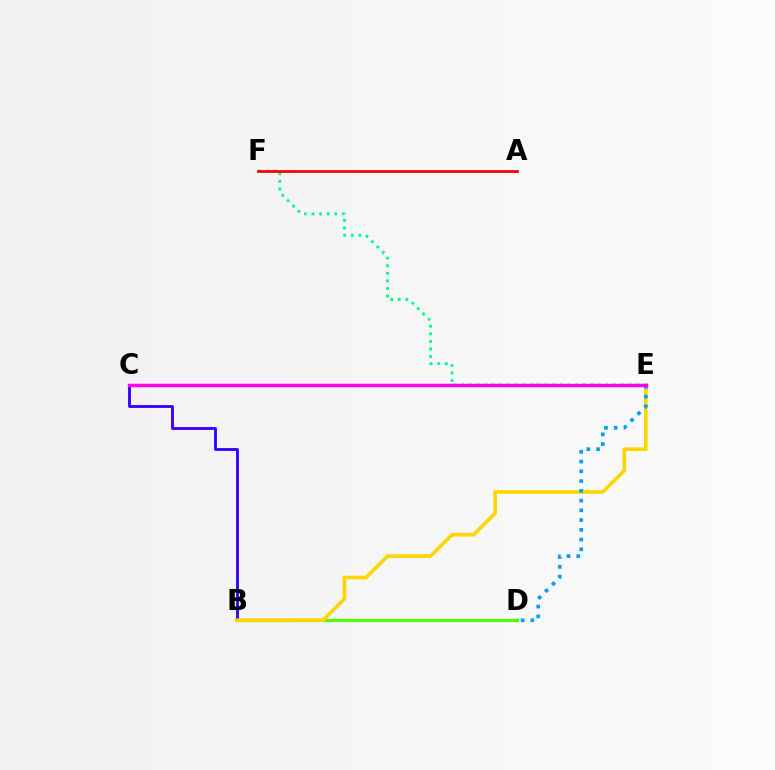{('B', 'D'): [{'color': '#4fff00', 'line_style': 'solid', 'thickness': 2.27}], ('B', 'C'): [{'color': '#3700ff', 'line_style': 'solid', 'thickness': 2.06}], ('E', 'F'): [{'color': '#00ff86', 'line_style': 'dotted', 'thickness': 2.06}], ('B', 'E'): [{'color': '#ffd500', 'line_style': 'solid', 'thickness': 2.62}], ('D', 'E'): [{'color': '#009eff', 'line_style': 'dotted', 'thickness': 2.65}], ('A', 'F'): [{'color': '#ff0000', 'line_style': 'solid', 'thickness': 2.0}], ('C', 'E'): [{'color': '#ff00ed', 'line_style': 'solid', 'thickness': 2.51}]}